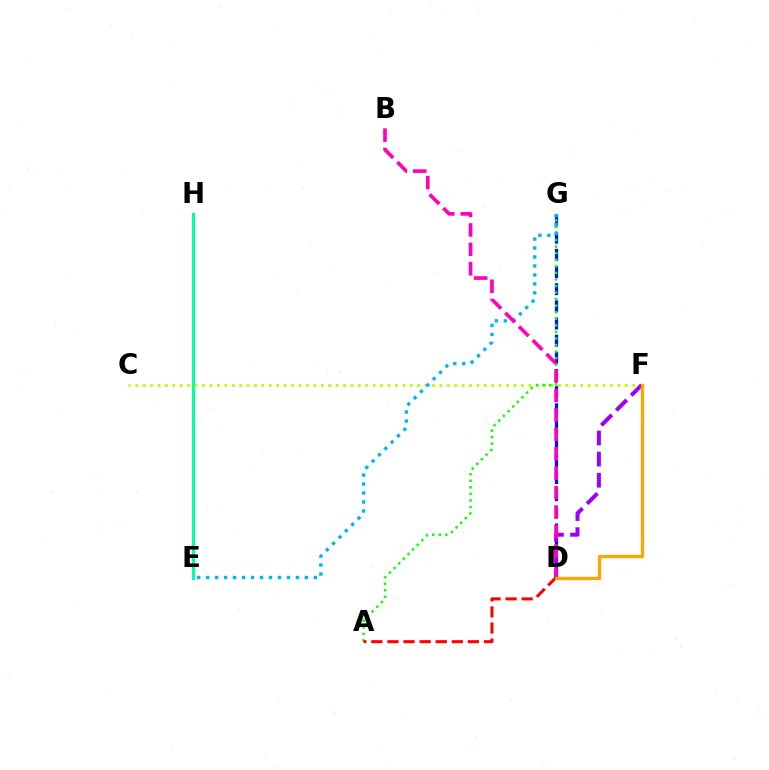{('C', 'F'): [{'color': '#b3ff00', 'line_style': 'dotted', 'thickness': 2.02}], ('D', 'G'): [{'color': '#0010ff', 'line_style': 'dashed', 'thickness': 2.33}], ('D', 'F'): [{'color': '#9b00ff', 'line_style': 'dashed', 'thickness': 2.87}, {'color': '#ffa500', 'line_style': 'solid', 'thickness': 2.35}], ('A', 'G'): [{'color': '#08ff00', 'line_style': 'dotted', 'thickness': 1.78}], ('E', 'G'): [{'color': '#00b5ff', 'line_style': 'dotted', 'thickness': 2.44}], ('B', 'D'): [{'color': '#ff00bd', 'line_style': 'dashed', 'thickness': 2.64}], ('E', 'H'): [{'color': '#00ff9d', 'line_style': 'solid', 'thickness': 2.2}], ('A', 'D'): [{'color': '#ff0000', 'line_style': 'dashed', 'thickness': 2.19}]}